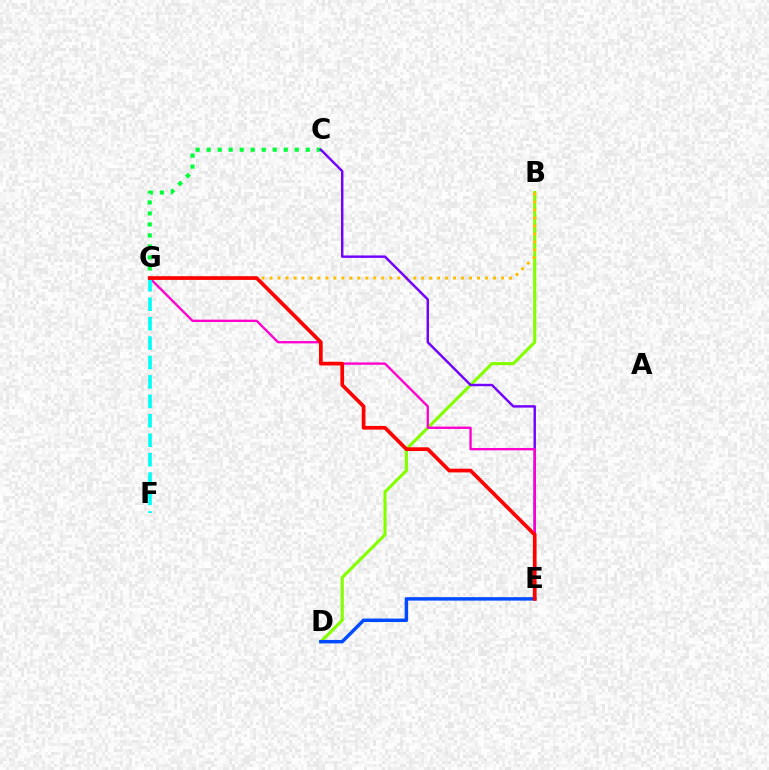{('B', 'D'): [{'color': '#84ff00', 'line_style': 'solid', 'thickness': 2.25}], ('B', 'G'): [{'color': '#ffbd00', 'line_style': 'dotted', 'thickness': 2.17}], ('C', 'G'): [{'color': '#00ff39', 'line_style': 'dotted', 'thickness': 2.99}], ('C', 'E'): [{'color': '#7200ff', 'line_style': 'solid', 'thickness': 1.75}], ('E', 'G'): [{'color': '#ff00cf', 'line_style': 'solid', 'thickness': 1.68}, {'color': '#ff0000', 'line_style': 'solid', 'thickness': 2.67}], ('D', 'E'): [{'color': '#004bff', 'line_style': 'solid', 'thickness': 2.48}], ('F', 'G'): [{'color': '#00fff6', 'line_style': 'dashed', 'thickness': 2.64}]}